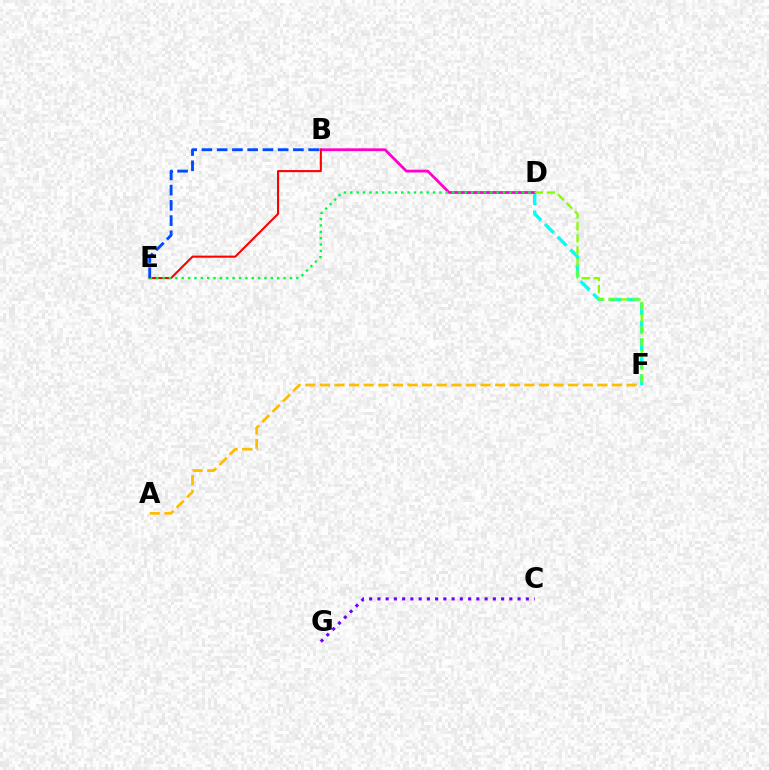{('D', 'F'): [{'color': '#00fff6', 'line_style': 'dashed', 'thickness': 2.44}, {'color': '#84ff00', 'line_style': 'dashed', 'thickness': 1.63}], ('B', 'D'): [{'color': '#ff00cf', 'line_style': 'solid', 'thickness': 2.0}], ('B', 'E'): [{'color': '#ff0000', 'line_style': 'solid', 'thickness': 1.5}, {'color': '#004bff', 'line_style': 'dashed', 'thickness': 2.07}], ('D', 'E'): [{'color': '#00ff39', 'line_style': 'dotted', 'thickness': 1.73}], ('C', 'G'): [{'color': '#7200ff', 'line_style': 'dotted', 'thickness': 2.24}], ('A', 'F'): [{'color': '#ffbd00', 'line_style': 'dashed', 'thickness': 1.98}]}